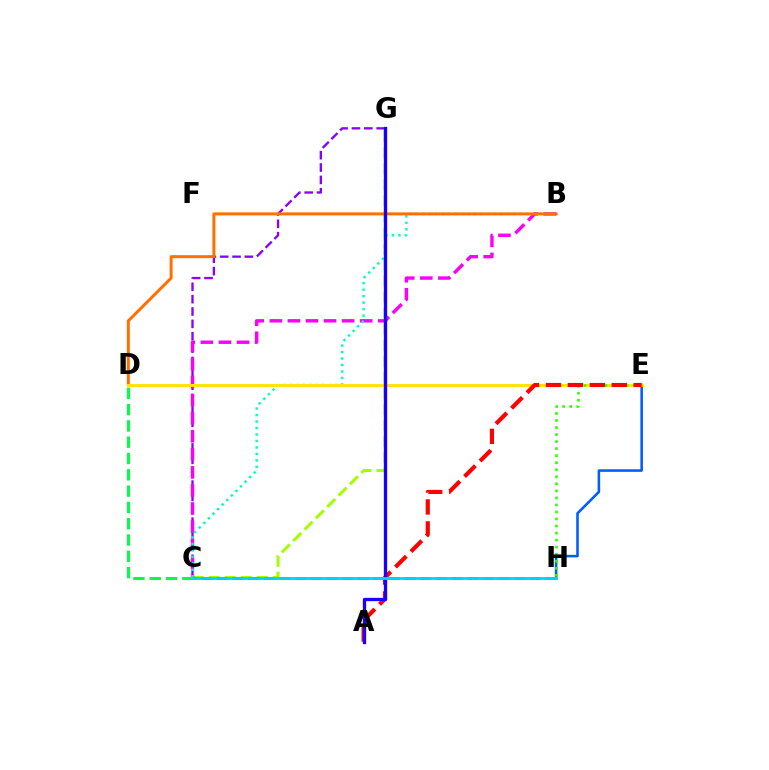{('C', 'G'): [{'color': '#a2ff00', 'line_style': 'dashed', 'thickness': 2.18}, {'color': '#8a00ff', 'line_style': 'dashed', 'thickness': 1.68}], ('B', 'C'): [{'color': '#fa00f9', 'line_style': 'dashed', 'thickness': 2.45}, {'color': '#00ffbb', 'line_style': 'dotted', 'thickness': 1.76}], ('C', 'H'): [{'color': '#ff0088', 'line_style': 'dashed', 'thickness': 2.13}, {'color': '#00d3ff', 'line_style': 'solid', 'thickness': 2.06}], ('C', 'D'): [{'color': '#00ff45', 'line_style': 'dashed', 'thickness': 2.21}], ('B', 'D'): [{'color': '#ff7000', 'line_style': 'solid', 'thickness': 2.15}], ('E', 'H'): [{'color': '#005dff', 'line_style': 'solid', 'thickness': 1.85}, {'color': '#31ff00', 'line_style': 'dotted', 'thickness': 1.91}], ('D', 'E'): [{'color': '#ffe600', 'line_style': 'solid', 'thickness': 2.11}], ('A', 'E'): [{'color': '#ff0000', 'line_style': 'dashed', 'thickness': 2.98}], ('A', 'G'): [{'color': '#1900ff', 'line_style': 'solid', 'thickness': 2.38}]}